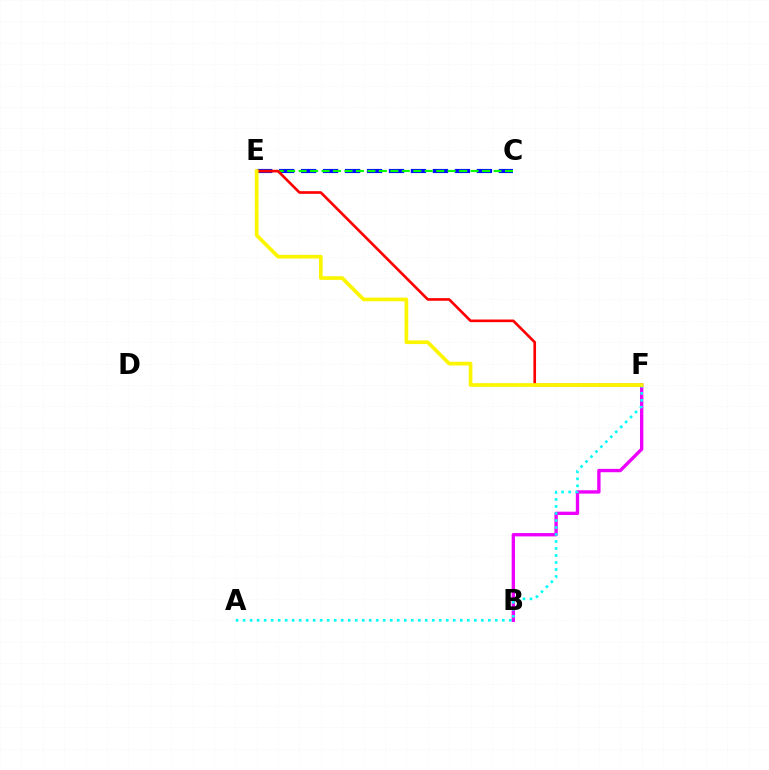{('C', 'E'): [{'color': '#0010ff', 'line_style': 'dashed', 'thickness': 2.98}, {'color': '#08ff00', 'line_style': 'dashed', 'thickness': 1.56}], ('B', 'F'): [{'color': '#ee00ff', 'line_style': 'solid', 'thickness': 2.42}], ('A', 'F'): [{'color': '#00fff6', 'line_style': 'dotted', 'thickness': 1.9}], ('E', 'F'): [{'color': '#ff0000', 'line_style': 'solid', 'thickness': 1.91}, {'color': '#fcf500', 'line_style': 'solid', 'thickness': 2.65}]}